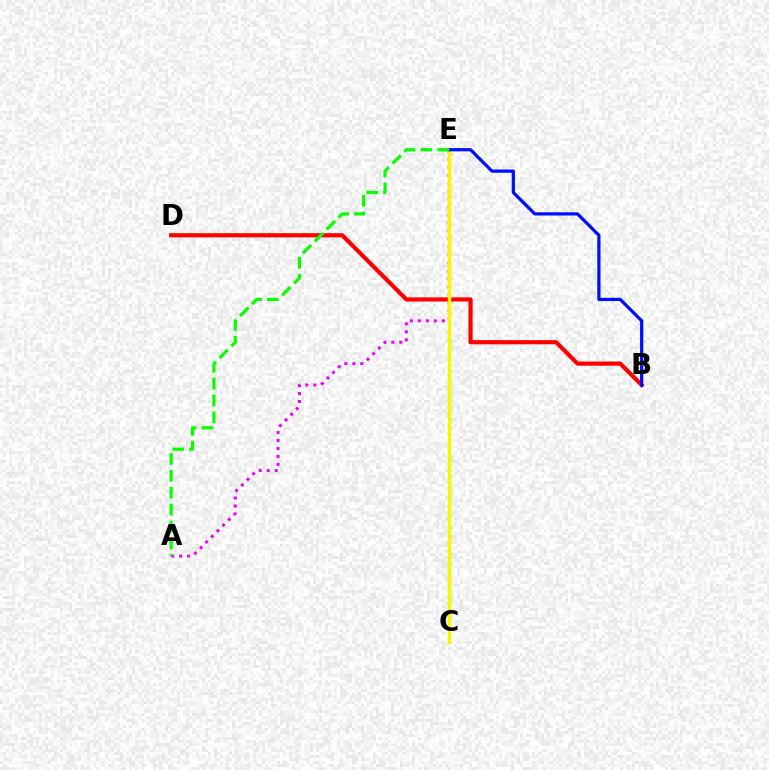{('C', 'E'): [{'color': '#00fff6', 'line_style': 'dotted', 'thickness': 2.32}, {'color': '#fcf500', 'line_style': 'solid', 'thickness': 2.51}], ('B', 'D'): [{'color': '#ff0000', 'line_style': 'solid', 'thickness': 3.0}], ('A', 'E'): [{'color': '#ee00ff', 'line_style': 'dotted', 'thickness': 2.17}, {'color': '#08ff00', 'line_style': 'dashed', 'thickness': 2.29}], ('B', 'E'): [{'color': '#0010ff', 'line_style': 'solid', 'thickness': 2.34}]}